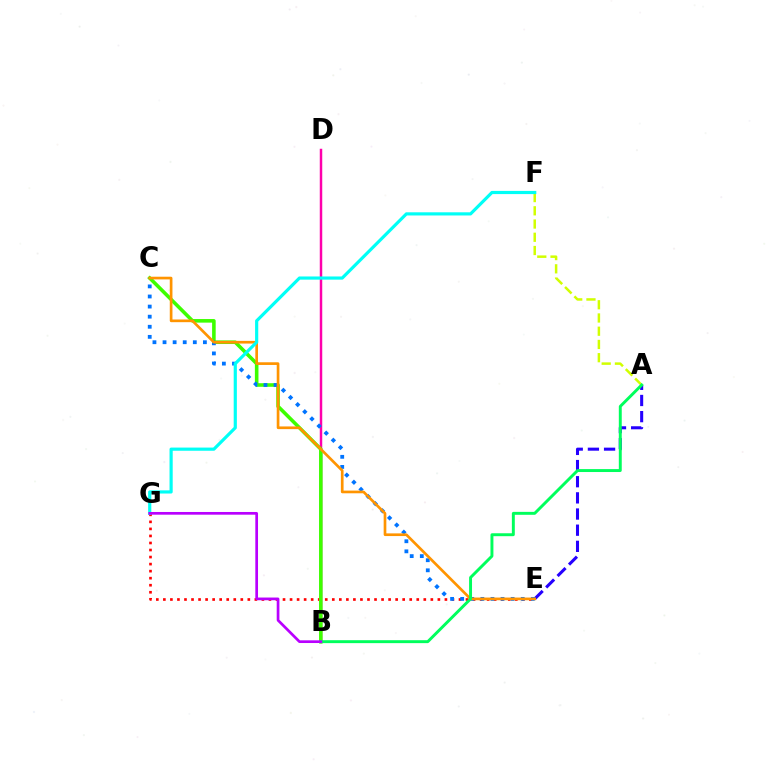{('A', 'F'): [{'color': '#d1ff00', 'line_style': 'dashed', 'thickness': 1.8}], ('A', 'E'): [{'color': '#2500ff', 'line_style': 'dashed', 'thickness': 2.19}], ('E', 'G'): [{'color': '#ff0000', 'line_style': 'dotted', 'thickness': 1.91}], ('B', 'D'): [{'color': '#ff00ac', 'line_style': 'solid', 'thickness': 1.79}], ('B', 'C'): [{'color': '#3dff00', 'line_style': 'solid', 'thickness': 2.58}], ('C', 'E'): [{'color': '#0074ff', 'line_style': 'dotted', 'thickness': 2.74}, {'color': '#ff9400', 'line_style': 'solid', 'thickness': 1.93}], ('F', 'G'): [{'color': '#00fff6', 'line_style': 'solid', 'thickness': 2.29}], ('A', 'B'): [{'color': '#00ff5c', 'line_style': 'solid', 'thickness': 2.11}], ('B', 'G'): [{'color': '#b900ff', 'line_style': 'solid', 'thickness': 1.95}]}